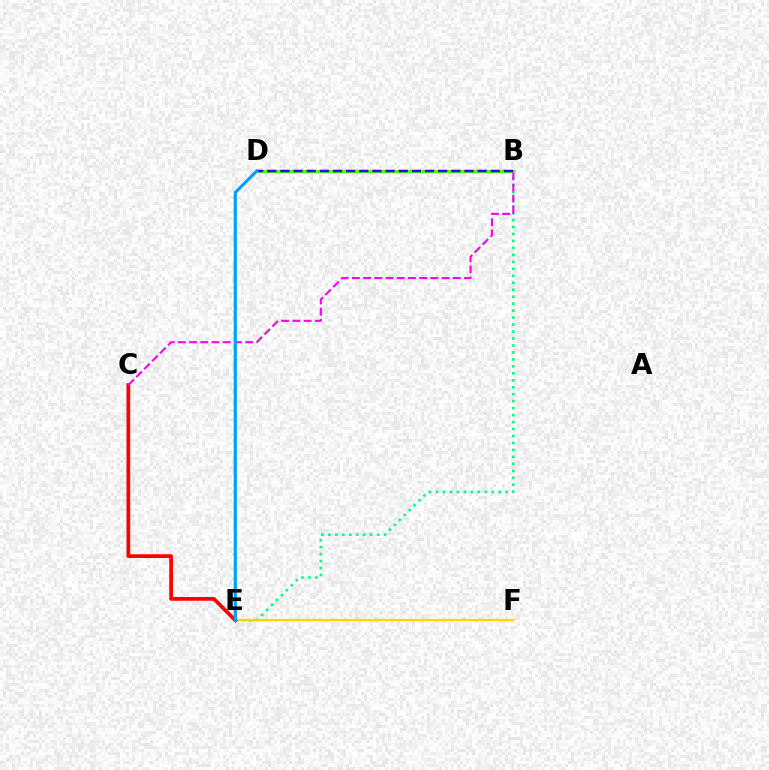{('B', 'E'): [{'color': '#00ff86', 'line_style': 'dotted', 'thickness': 1.89}], ('B', 'D'): [{'color': '#4fff00', 'line_style': 'solid', 'thickness': 2.43}, {'color': '#3700ff', 'line_style': 'dashed', 'thickness': 1.79}], ('E', 'F'): [{'color': '#ffd500', 'line_style': 'solid', 'thickness': 1.69}], ('C', 'E'): [{'color': '#ff0000', 'line_style': 'solid', 'thickness': 2.68}], ('B', 'C'): [{'color': '#ff00ed', 'line_style': 'dashed', 'thickness': 1.52}], ('D', 'E'): [{'color': '#009eff', 'line_style': 'solid', 'thickness': 2.26}]}